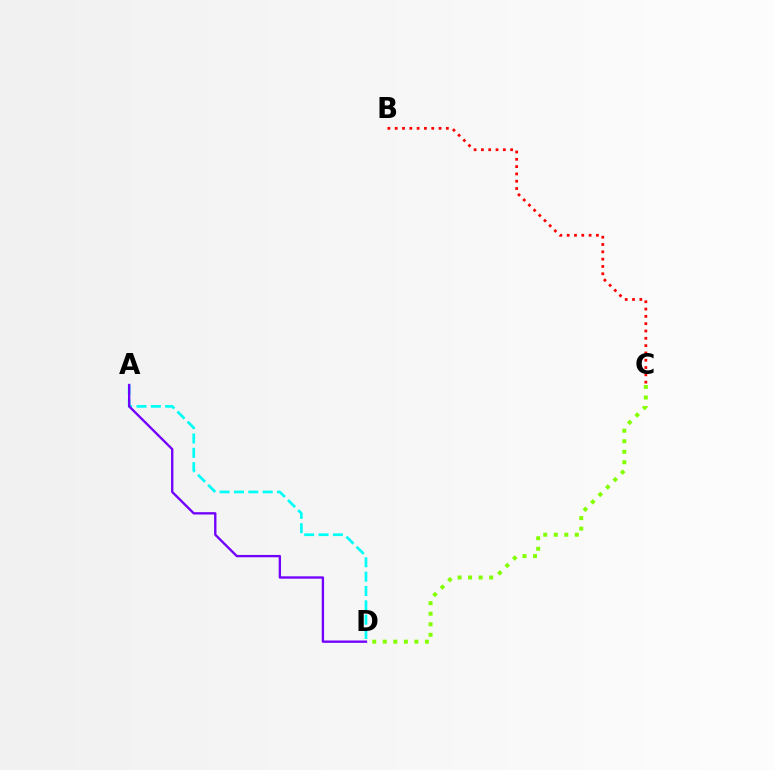{('B', 'C'): [{'color': '#ff0000', 'line_style': 'dotted', 'thickness': 1.99}], ('A', 'D'): [{'color': '#00fff6', 'line_style': 'dashed', 'thickness': 1.95}, {'color': '#7200ff', 'line_style': 'solid', 'thickness': 1.69}], ('C', 'D'): [{'color': '#84ff00', 'line_style': 'dotted', 'thickness': 2.86}]}